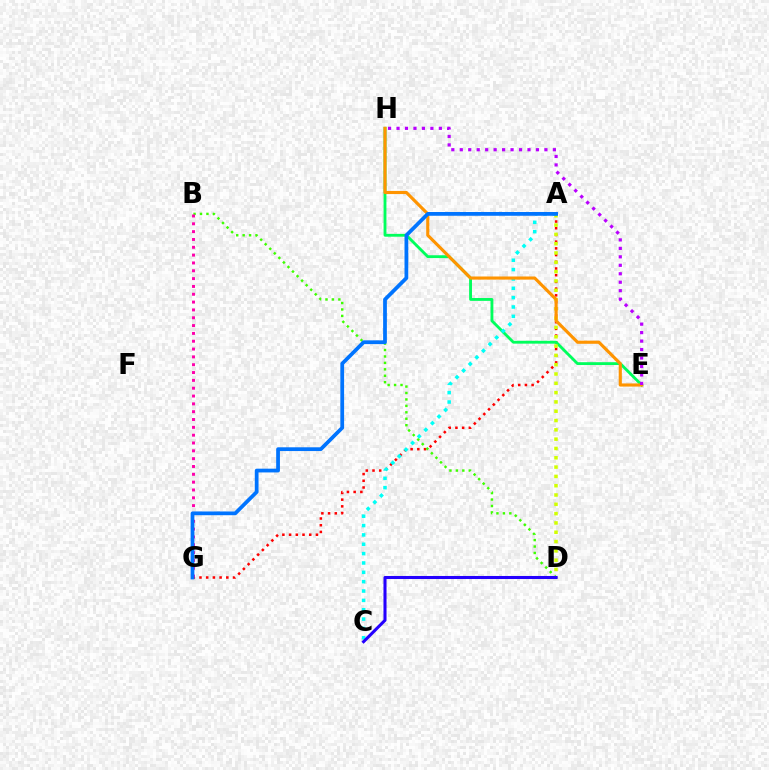{('A', 'G'): [{'color': '#ff0000', 'line_style': 'dotted', 'thickness': 1.82}, {'color': '#0074ff', 'line_style': 'solid', 'thickness': 2.71}], ('E', 'H'): [{'color': '#00ff5c', 'line_style': 'solid', 'thickness': 2.05}, {'color': '#ff9400', 'line_style': 'solid', 'thickness': 2.25}, {'color': '#b900ff', 'line_style': 'dotted', 'thickness': 2.3}], ('A', 'D'): [{'color': '#d1ff00', 'line_style': 'dotted', 'thickness': 2.53}], ('B', 'D'): [{'color': '#3dff00', 'line_style': 'dotted', 'thickness': 1.75}], ('B', 'G'): [{'color': '#ff00ac', 'line_style': 'dotted', 'thickness': 2.13}], ('A', 'C'): [{'color': '#00fff6', 'line_style': 'dotted', 'thickness': 2.54}], ('C', 'D'): [{'color': '#2500ff', 'line_style': 'solid', 'thickness': 2.2}]}